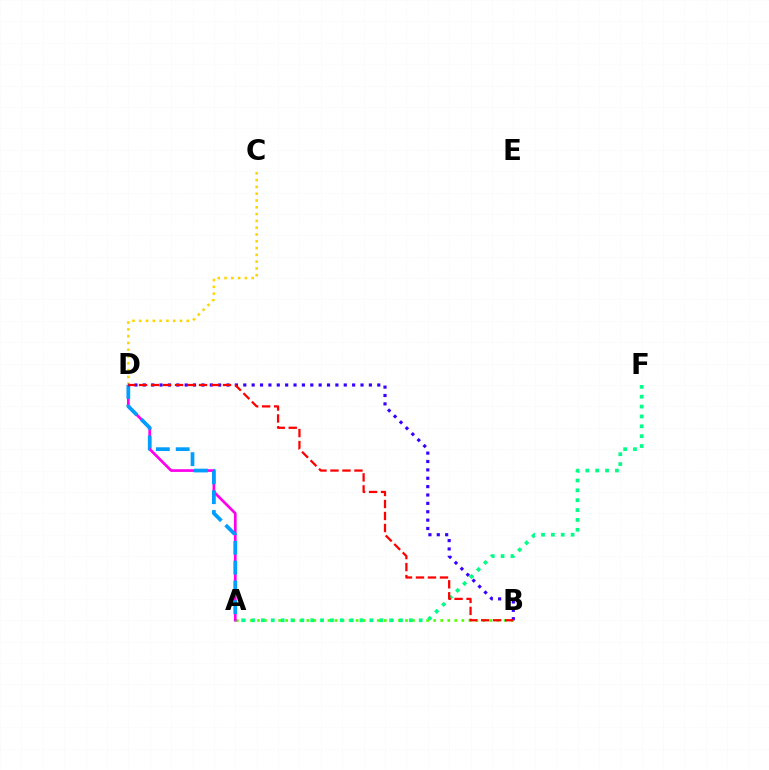{('A', 'B'): [{'color': '#4fff00', 'line_style': 'dotted', 'thickness': 1.91}], ('A', 'D'): [{'color': '#ff00ed', 'line_style': 'solid', 'thickness': 1.95}, {'color': '#009eff', 'line_style': 'dashed', 'thickness': 2.69}], ('A', 'F'): [{'color': '#00ff86', 'line_style': 'dotted', 'thickness': 2.68}], ('C', 'D'): [{'color': '#ffd500', 'line_style': 'dotted', 'thickness': 1.85}], ('B', 'D'): [{'color': '#3700ff', 'line_style': 'dotted', 'thickness': 2.27}, {'color': '#ff0000', 'line_style': 'dashed', 'thickness': 1.63}]}